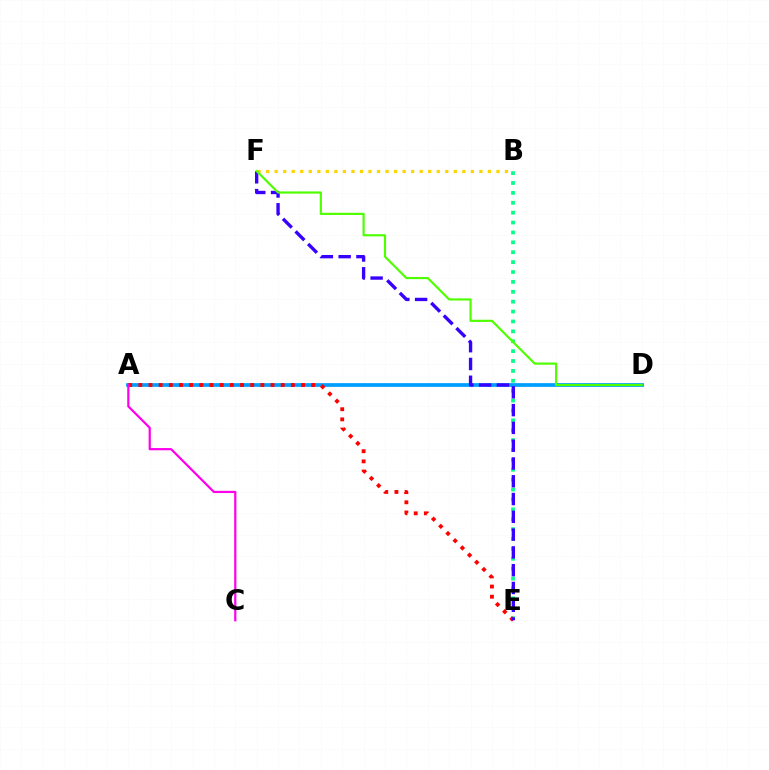{('A', 'D'): [{'color': '#009eff', 'line_style': 'solid', 'thickness': 2.68}], ('B', 'E'): [{'color': '#00ff86', 'line_style': 'dotted', 'thickness': 2.69}], ('B', 'F'): [{'color': '#ffd500', 'line_style': 'dotted', 'thickness': 2.32}], ('A', 'E'): [{'color': '#ff0000', 'line_style': 'dotted', 'thickness': 2.76}], ('A', 'C'): [{'color': '#ff00ed', 'line_style': 'solid', 'thickness': 1.59}], ('E', 'F'): [{'color': '#3700ff', 'line_style': 'dashed', 'thickness': 2.42}], ('D', 'F'): [{'color': '#4fff00', 'line_style': 'solid', 'thickness': 1.56}]}